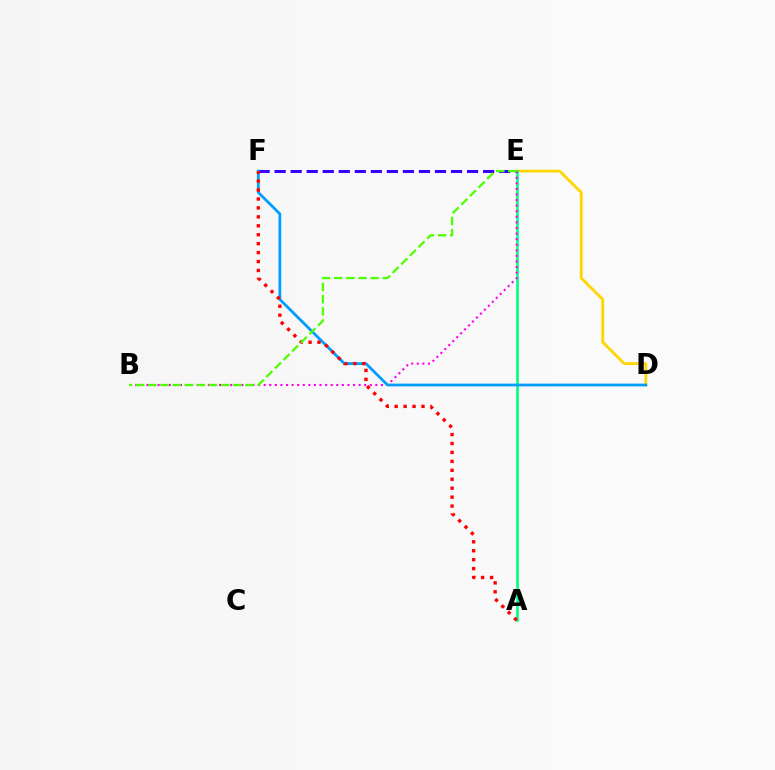{('E', 'F'): [{'color': '#3700ff', 'line_style': 'dashed', 'thickness': 2.18}], ('D', 'E'): [{'color': '#ffd500', 'line_style': 'solid', 'thickness': 2.02}], ('A', 'E'): [{'color': '#00ff86', 'line_style': 'solid', 'thickness': 1.9}], ('B', 'E'): [{'color': '#ff00ed', 'line_style': 'dotted', 'thickness': 1.52}, {'color': '#4fff00', 'line_style': 'dashed', 'thickness': 1.65}], ('D', 'F'): [{'color': '#009eff', 'line_style': 'solid', 'thickness': 2.0}], ('A', 'F'): [{'color': '#ff0000', 'line_style': 'dotted', 'thickness': 2.43}]}